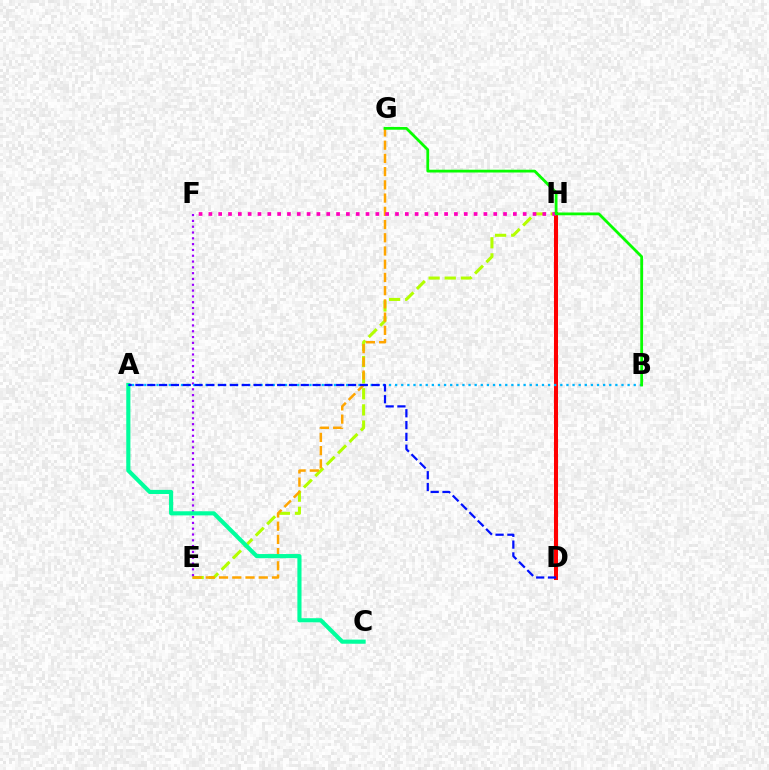{('E', 'H'): [{'color': '#b3ff00', 'line_style': 'dashed', 'thickness': 2.19}], ('D', 'H'): [{'color': '#ff0000', 'line_style': 'solid', 'thickness': 2.9}], ('E', 'G'): [{'color': '#ffa500', 'line_style': 'dashed', 'thickness': 1.8}], ('E', 'F'): [{'color': '#9b00ff', 'line_style': 'dotted', 'thickness': 1.58}], ('F', 'H'): [{'color': '#ff00bd', 'line_style': 'dotted', 'thickness': 2.67}], ('A', 'B'): [{'color': '#00b5ff', 'line_style': 'dotted', 'thickness': 1.66}], ('A', 'C'): [{'color': '#00ff9d', 'line_style': 'solid', 'thickness': 2.97}], ('A', 'D'): [{'color': '#0010ff', 'line_style': 'dashed', 'thickness': 1.6}], ('B', 'G'): [{'color': '#08ff00', 'line_style': 'solid', 'thickness': 2.01}]}